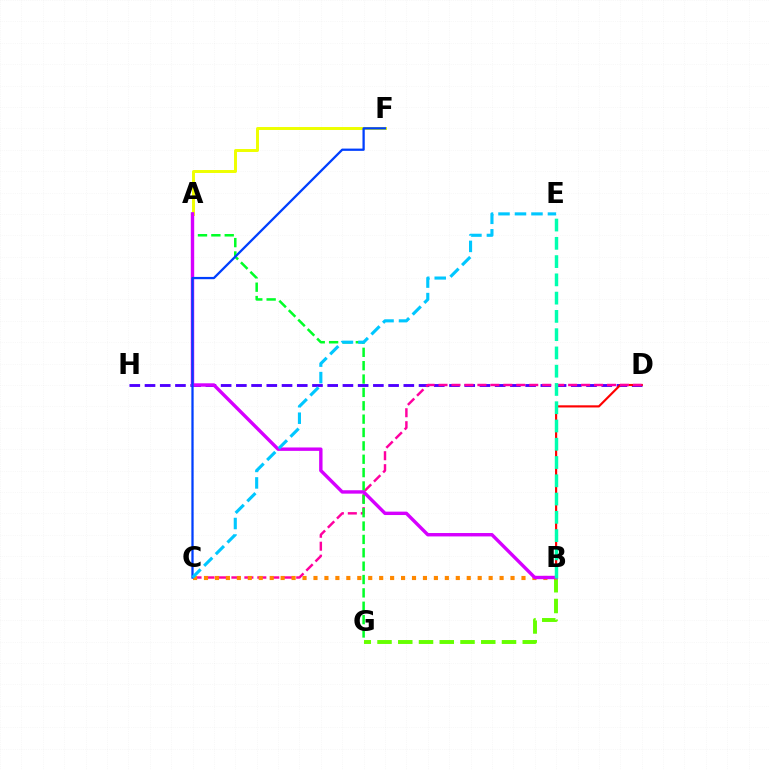{('D', 'H'): [{'color': '#4f00ff', 'line_style': 'dashed', 'thickness': 2.07}], ('B', 'D'): [{'color': '#ff0000', 'line_style': 'solid', 'thickness': 1.56}], ('B', 'G'): [{'color': '#66ff00', 'line_style': 'dashed', 'thickness': 2.82}], ('C', 'D'): [{'color': '#ff00a0', 'line_style': 'dashed', 'thickness': 1.76}], ('A', 'F'): [{'color': '#eeff00', 'line_style': 'solid', 'thickness': 2.13}], ('B', 'C'): [{'color': '#ff8800', 'line_style': 'dotted', 'thickness': 2.97}], ('A', 'G'): [{'color': '#00ff27', 'line_style': 'dashed', 'thickness': 1.82}], ('A', 'B'): [{'color': '#d600ff', 'line_style': 'solid', 'thickness': 2.45}], ('C', 'F'): [{'color': '#003fff', 'line_style': 'solid', 'thickness': 1.64}], ('C', 'E'): [{'color': '#00c7ff', 'line_style': 'dashed', 'thickness': 2.24}], ('B', 'E'): [{'color': '#00ffaf', 'line_style': 'dashed', 'thickness': 2.48}]}